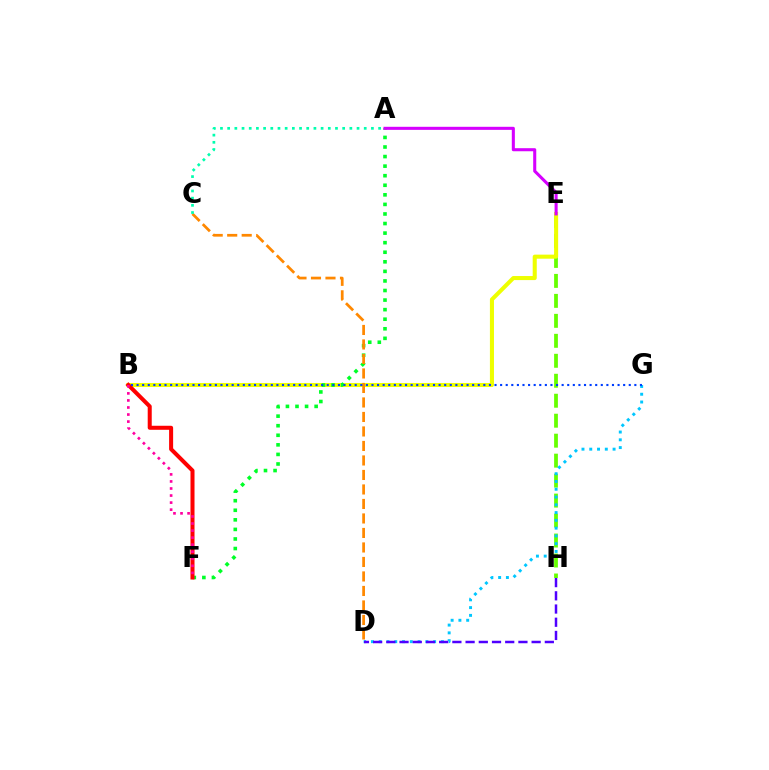{('E', 'H'): [{'color': '#66ff00', 'line_style': 'dashed', 'thickness': 2.71}], ('B', 'E'): [{'color': '#eeff00', 'line_style': 'solid', 'thickness': 2.92}], ('A', 'F'): [{'color': '#00ff27', 'line_style': 'dotted', 'thickness': 2.6}], ('D', 'G'): [{'color': '#00c7ff', 'line_style': 'dotted', 'thickness': 2.11}], ('C', 'D'): [{'color': '#ff8800', 'line_style': 'dashed', 'thickness': 1.97}], ('A', 'E'): [{'color': '#d600ff', 'line_style': 'solid', 'thickness': 2.2}], ('A', 'C'): [{'color': '#00ffaf', 'line_style': 'dotted', 'thickness': 1.95}], ('B', 'F'): [{'color': '#ff0000', 'line_style': 'solid', 'thickness': 2.9}, {'color': '#ff00a0', 'line_style': 'dotted', 'thickness': 1.92}], ('B', 'G'): [{'color': '#003fff', 'line_style': 'dotted', 'thickness': 1.52}], ('D', 'H'): [{'color': '#4f00ff', 'line_style': 'dashed', 'thickness': 1.79}]}